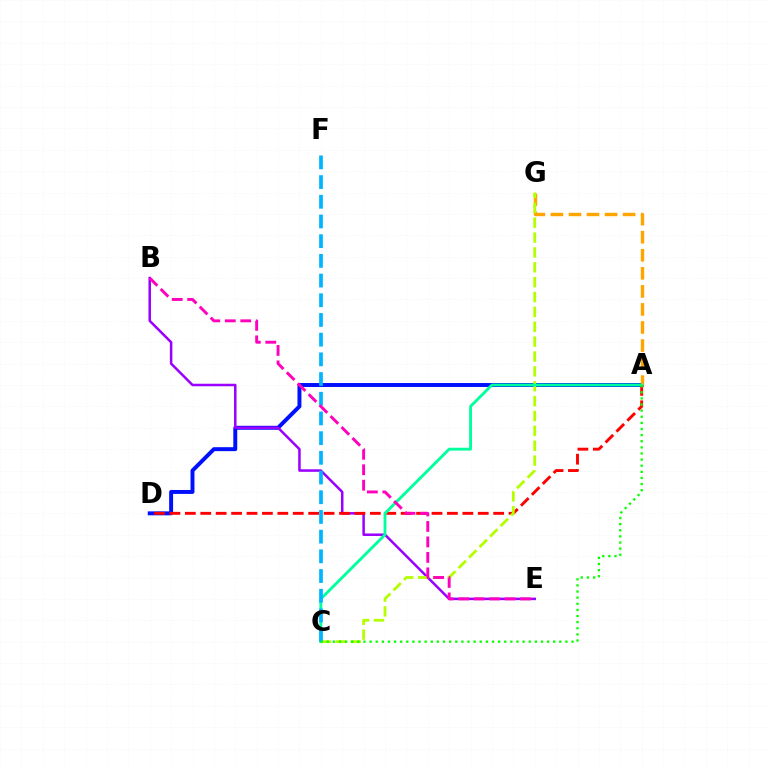{('A', 'D'): [{'color': '#0010ff', 'line_style': 'solid', 'thickness': 2.84}, {'color': '#ff0000', 'line_style': 'dashed', 'thickness': 2.09}], ('B', 'E'): [{'color': '#9b00ff', 'line_style': 'solid', 'thickness': 1.81}, {'color': '#ff00bd', 'line_style': 'dashed', 'thickness': 2.1}], ('A', 'G'): [{'color': '#ffa500', 'line_style': 'dashed', 'thickness': 2.45}], ('C', 'G'): [{'color': '#b3ff00', 'line_style': 'dashed', 'thickness': 2.02}], ('A', 'C'): [{'color': '#00ff9d', 'line_style': 'solid', 'thickness': 2.05}, {'color': '#08ff00', 'line_style': 'dotted', 'thickness': 1.66}], ('C', 'F'): [{'color': '#00b5ff', 'line_style': 'dashed', 'thickness': 2.68}]}